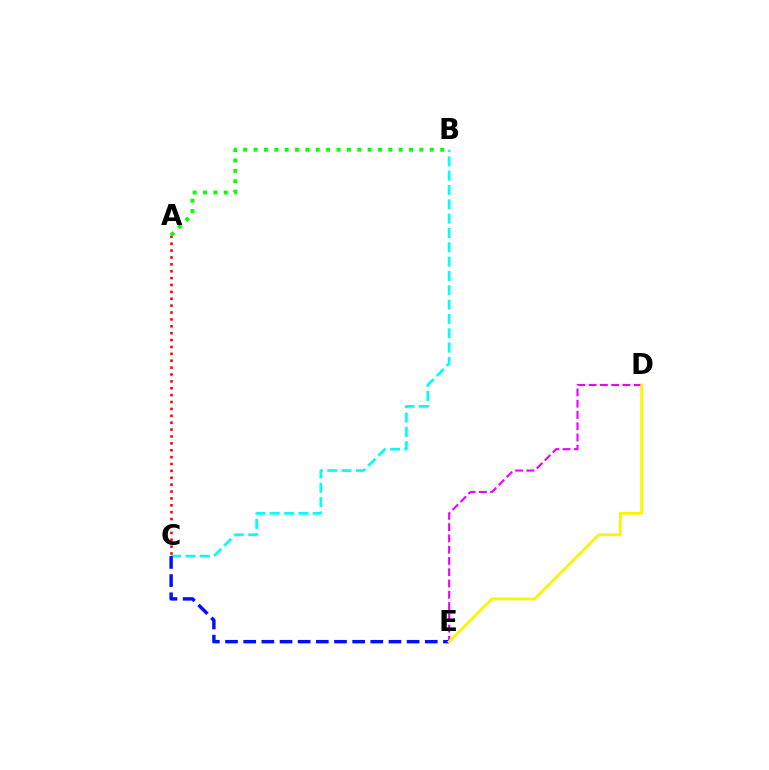{('A', 'C'): [{'color': '#ff0000', 'line_style': 'dotted', 'thickness': 1.87}], ('A', 'B'): [{'color': '#08ff00', 'line_style': 'dotted', 'thickness': 2.82}], ('D', 'E'): [{'color': '#ee00ff', 'line_style': 'dashed', 'thickness': 1.53}, {'color': '#fcf500', 'line_style': 'solid', 'thickness': 2.03}], ('B', 'C'): [{'color': '#00fff6', 'line_style': 'dashed', 'thickness': 1.95}], ('C', 'E'): [{'color': '#0010ff', 'line_style': 'dashed', 'thickness': 2.47}]}